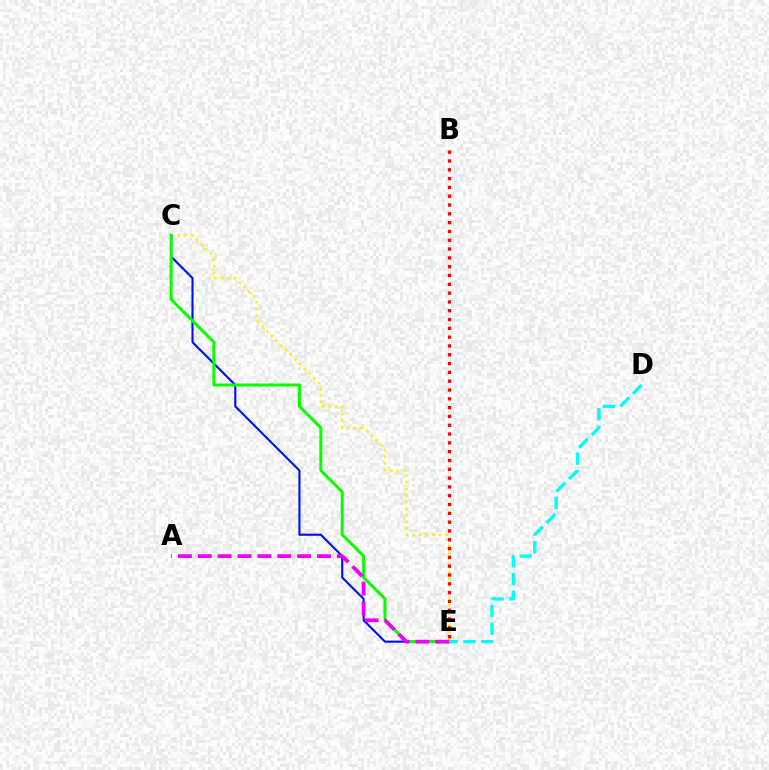{('C', 'E'): [{'color': '#fcf500', 'line_style': 'dotted', 'thickness': 1.81}, {'color': '#0010ff', 'line_style': 'solid', 'thickness': 1.53}, {'color': '#08ff00', 'line_style': 'solid', 'thickness': 2.15}], ('B', 'E'): [{'color': '#ff0000', 'line_style': 'dotted', 'thickness': 2.39}], ('A', 'E'): [{'color': '#ee00ff', 'line_style': 'dashed', 'thickness': 2.7}], ('D', 'E'): [{'color': '#00fff6', 'line_style': 'dashed', 'thickness': 2.41}]}